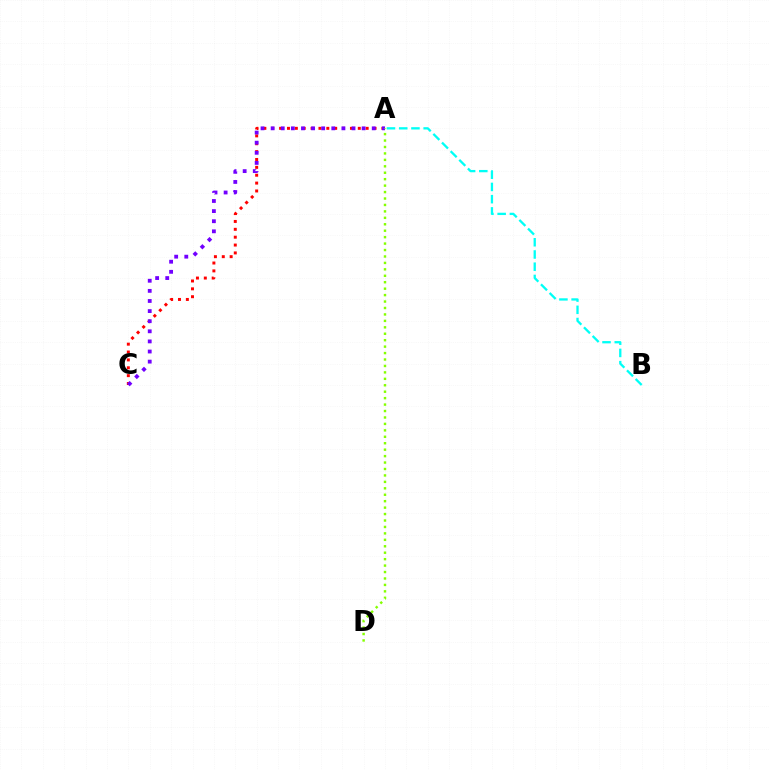{('A', 'B'): [{'color': '#00fff6', 'line_style': 'dashed', 'thickness': 1.66}], ('A', 'C'): [{'color': '#ff0000', 'line_style': 'dotted', 'thickness': 2.14}, {'color': '#7200ff', 'line_style': 'dotted', 'thickness': 2.75}], ('A', 'D'): [{'color': '#84ff00', 'line_style': 'dotted', 'thickness': 1.75}]}